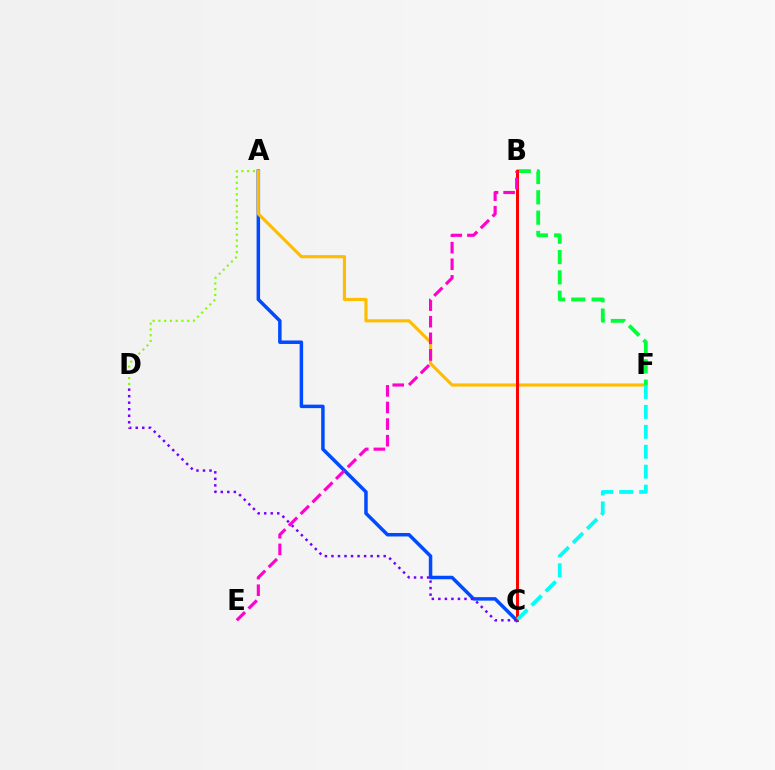{('A', 'C'): [{'color': '#004bff', 'line_style': 'solid', 'thickness': 2.51}], ('A', 'F'): [{'color': '#ffbd00', 'line_style': 'solid', 'thickness': 2.27}], ('B', 'F'): [{'color': '#00ff39', 'line_style': 'dashed', 'thickness': 2.76}], ('B', 'C'): [{'color': '#ff0000', 'line_style': 'solid', 'thickness': 2.15}], ('C', 'F'): [{'color': '#00fff6', 'line_style': 'dashed', 'thickness': 2.71}], ('C', 'D'): [{'color': '#7200ff', 'line_style': 'dotted', 'thickness': 1.77}], ('A', 'D'): [{'color': '#84ff00', 'line_style': 'dotted', 'thickness': 1.57}], ('B', 'E'): [{'color': '#ff00cf', 'line_style': 'dashed', 'thickness': 2.26}]}